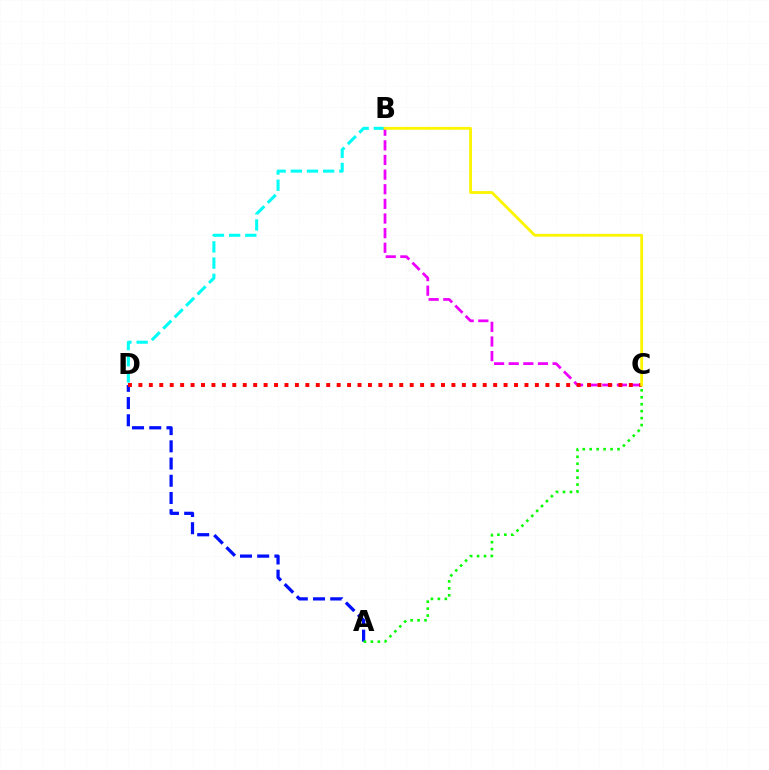{('B', 'D'): [{'color': '#00fff6', 'line_style': 'dashed', 'thickness': 2.2}], ('A', 'D'): [{'color': '#0010ff', 'line_style': 'dashed', 'thickness': 2.34}], ('B', 'C'): [{'color': '#ee00ff', 'line_style': 'dashed', 'thickness': 1.99}, {'color': '#fcf500', 'line_style': 'solid', 'thickness': 2.03}], ('A', 'C'): [{'color': '#08ff00', 'line_style': 'dotted', 'thickness': 1.89}], ('C', 'D'): [{'color': '#ff0000', 'line_style': 'dotted', 'thickness': 2.83}]}